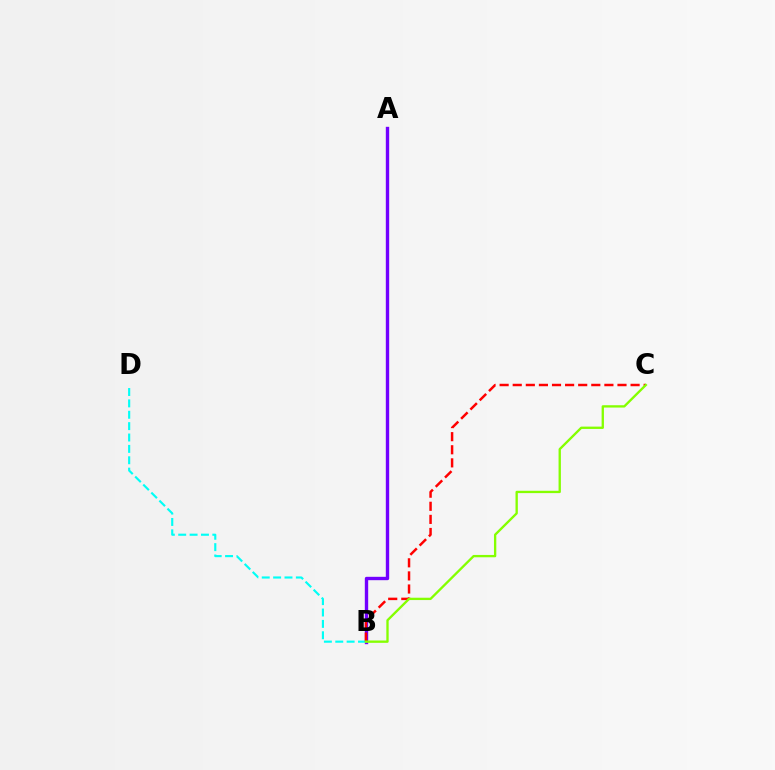{('A', 'B'): [{'color': '#7200ff', 'line_style': 'solid', 'thickness': 2.43}], ('B', 'D'): [{'color': '#00fff6', 'line_style': 'dashed', 'thickness': 1.55}], ('B', 'C'): [{'color': '#ff0000', 'line_style': 'dashed', 'thickness': 1.78}, {'color': '#84ff00', 'line_style': 'solid', 'thickness': 1.68}]}